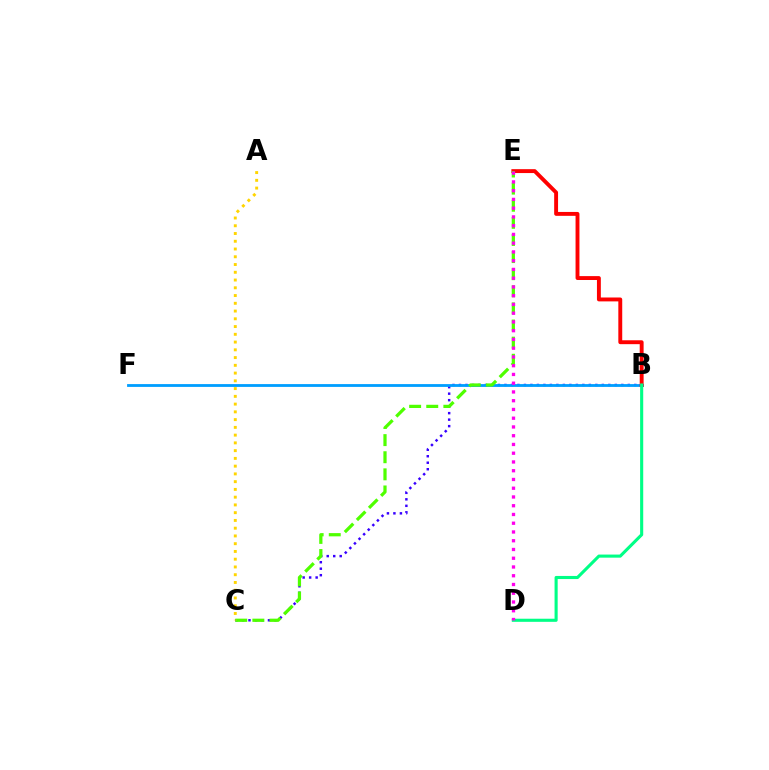{('B', 'C'): [{'color': '#3700ff', 'line_style': 'dotted', 'thickness': 1.76}], ('B', 'F'): [{'color': '#009eff', 'line_style': 'solid', 'thickness': 2.03}], ('B', 'E'): [{'color': '#ff0000', 'line_style': 'solid', 'thickness': 2.8}], ('C', 'E'): [{'color': '#4fff00', 'line_style': 'dashed', 'thickness': 2.32}], ('A', 'C'): [{'color': '#ffd500', 'line_style': 'dotted', 'thickness': 2.11}], ('B', 'D'): [{'color': '#00ff86', 'line_style': 'solid', 'thickness': 2.23}], ('D', 'E'): [{'color': '#ff00ed', 'line_style': 'dotted', 'thickness': 2.38}]}